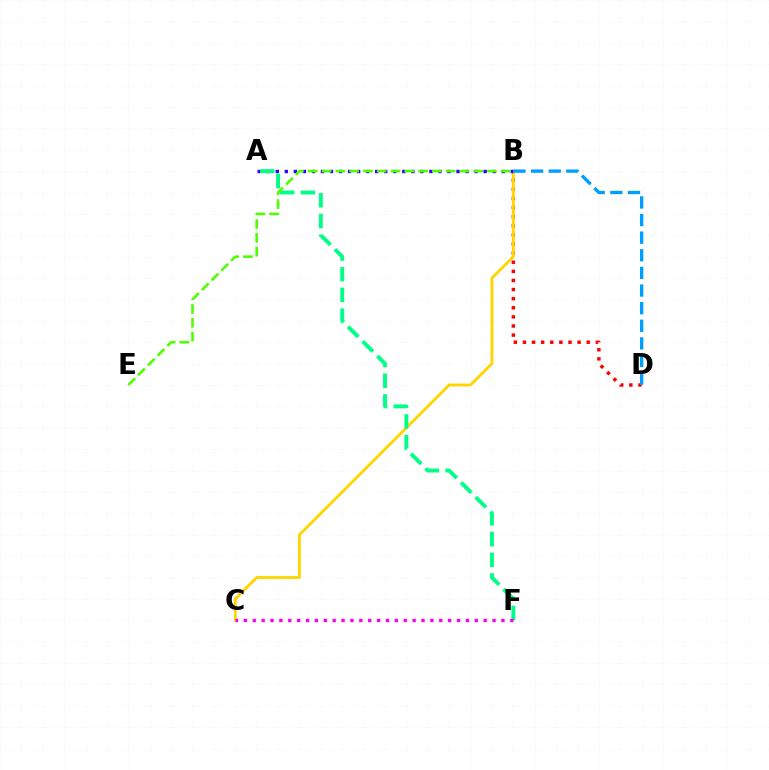{('B', 'D'): [{'color': '#ff0000', 'line_style': 'dotted', 'thickness': 2.48}, {'color': '#009eff', 'line_style': 'dashed', 'thickness': 2.39}], ('B', 'C'): [{'color': '#ffd500', 'line_style': 'solid', 'thickness': 2.04}], ('A', 'B'): [{'color': '#3700ff', 'line_style': 'dotted', 'thickness': 2.46}], ('A', 'F'): [{'color': '#00ff86', 'line_style': 'dashed', 'thickness': 2.81}], ('C', 'F'): [{'color': '#ff00ed', 'line_style': 'dotted', 'thickness': 2.41}], ('B', 'E'): [{'color': '#4fff00', 'line_style': 'dashed', 'thickness': 1.87}]}